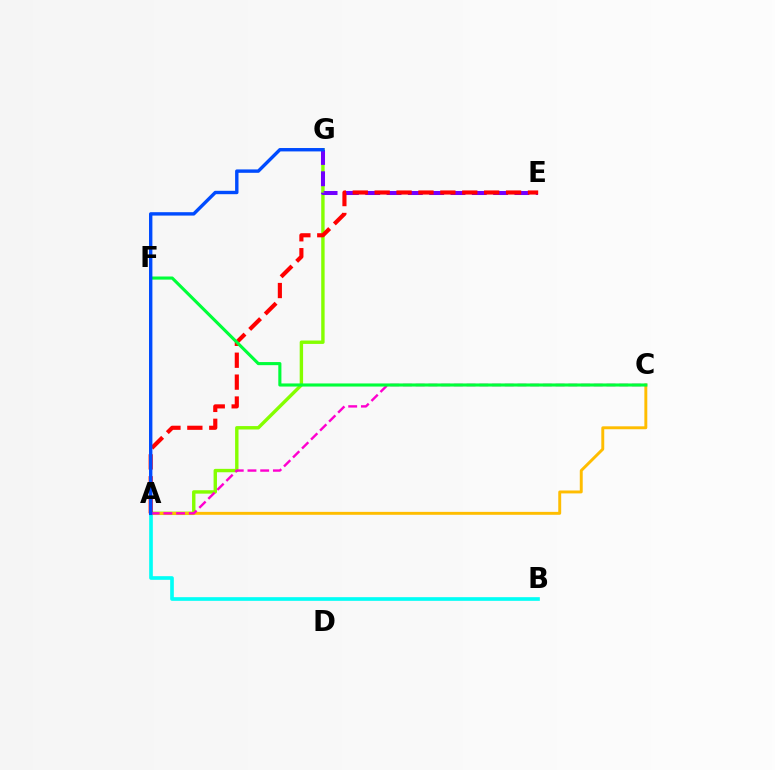{('A', 'G'): [{'color': '#84ff00', 'line_style': 'solid', 'thickness': 2.45}, {'color': '#004bff', 'line_style': 'solid', 'thickness': 2.44}], ('E', 'G'): [{'color': '#7200ff', 'line_style': 'dashed', 'thickness': 2.9}], ('A', 'B'): [{'color': '#00fff6', 'line_style': 'solid', 'thickness': 2.63}], ('A', 'E'): [{'color': '#ff0000', 'line_style': 'dashed', 'thickness': 2.98}], ('A', 'C'): [{'color': '#ffbd00', 'line_style': 'solid', 'thickness': 2.1}, {'color': '#ff00cf', 'line_style': 'dashed', 'thickness': 1.73}], ('C', 'F'): [{'color': '#00ff39', 'line_style': 'solid', 'thickness': 2.24}]}